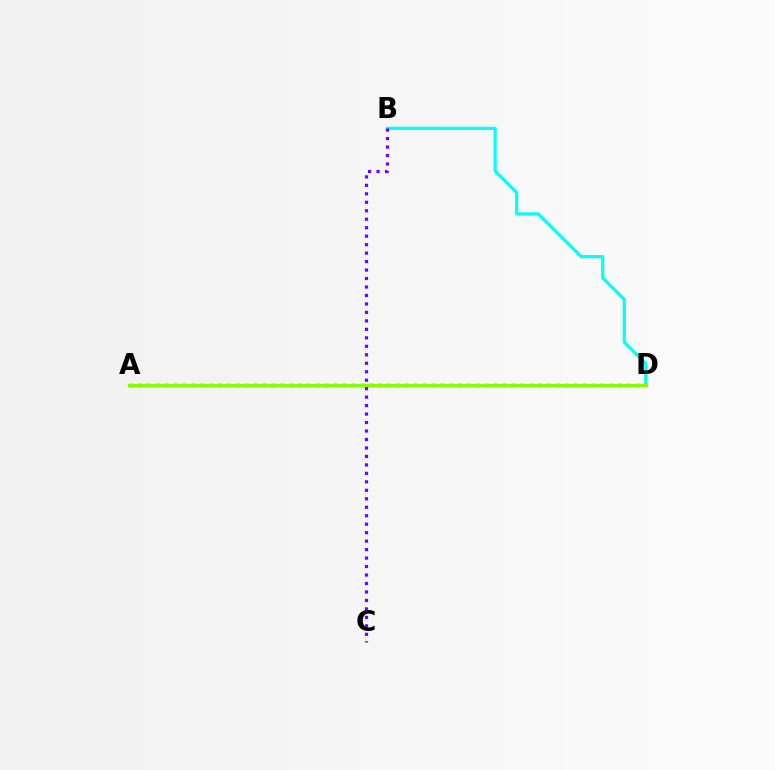{('B', 'D'): [{'color': '#00fff6', 'line_style': 'solid', 'thickness': 2.28}], ('A', 'D'): [{'color': '#ff0000', 'line_style': 'dotted', 'thickness': 2.42}, {'color': '#84ff00', 'line_style': 'solid', 'thickness': 2.38}], ('B', 'C'): [{'color': '#7200ff', 'line_style': 'dotted', 'thickness': 2.3}]}